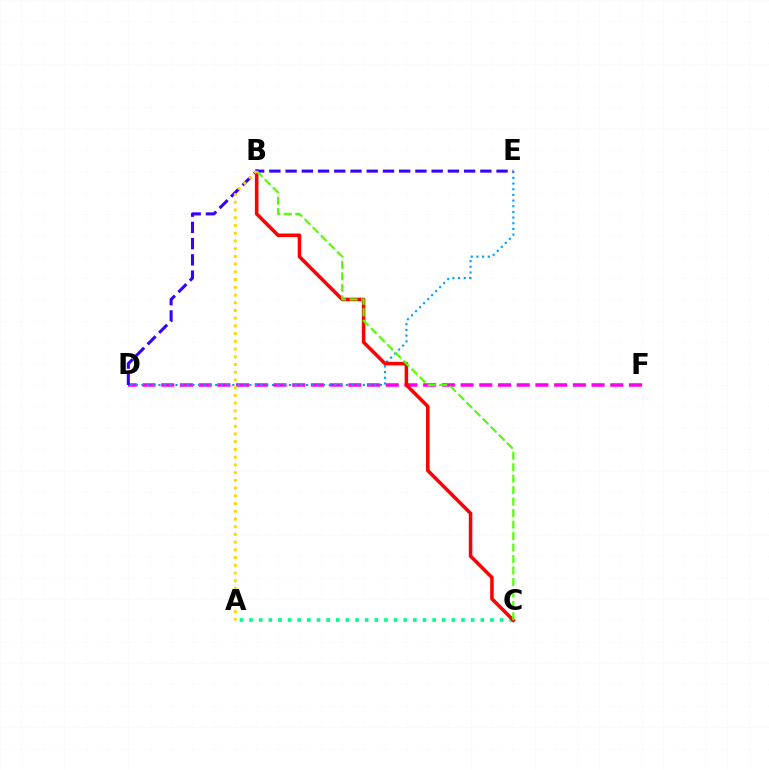{('D', 'F'): [{'color': '#ff00ed', 'line_style': 'dashed', 'thickness': 2.54}], ('D', 'E'): [{'color': '#009eff', 'line_style': 'dotted', 'thickness': 1.54}, {'color': '#3700ff', 'line_style': 'dashed', 'thickness': 2.2}], ('A', 'C'): [{'color': '#00ff86', 'line_style': 'dotted', 'thickness': 2.62}], ('B', 'C'): [{'color': '#ff0000', 'line_style': 'solid', 'thickness': 2.55}, {'color': '#4fff00', 'line_style': 'dashed', 'thickness': 1.56}], ('A', 'B'): [{'color': '#ffd500', 'line_style': 'dotted', 'thickness': 2.1}]}